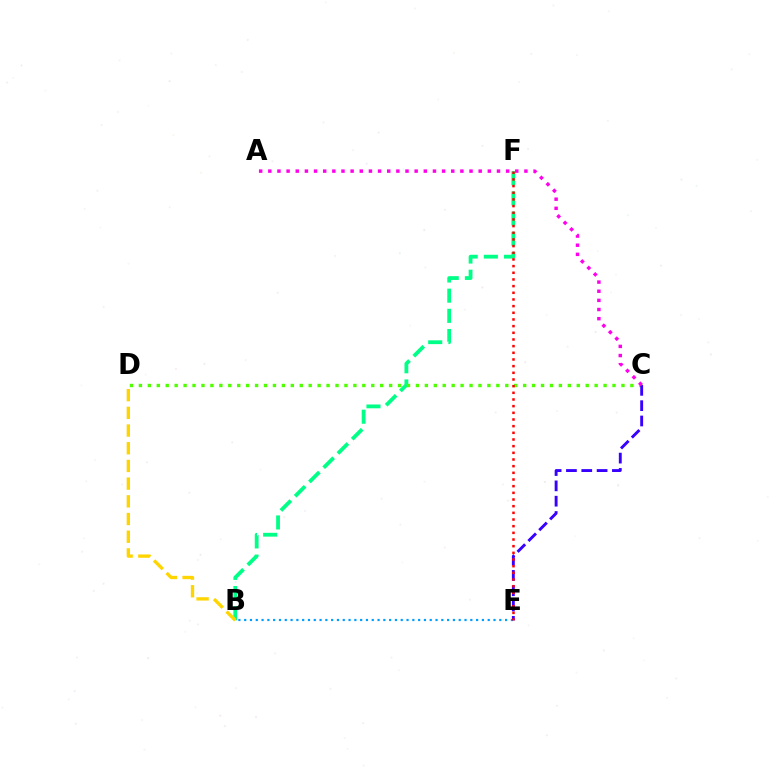{('B', 'E'): [{'color': '#009eff', 'line_style': 'dotted', 'thickness': 1.58}], ('B', 'F'): [{'color': '#00ff86', 'line_style': 'dashed', 'thickness': 2.74}], ('C', 'D'): [{'color': '#4fff00', 'line_style': 'dotted', 'thickness': 2.43}], ('C', 'E'): [{'color': '#3700ff', 'line_style': 'dashed', 'thickness': 2.08}], ('B', 'D'): [{'color': '#ffd500', 'line_style': 'dashed', 'thickness': 2.4}], ('A', 'C'): [{'color': '#ff00ed', 'line_style': 'dotted', 'thickness': 2.49}], ('E', 'F'): [{'color': '#ff0000', 'line_style': 'dotted', 'thickness': 1.81}]}